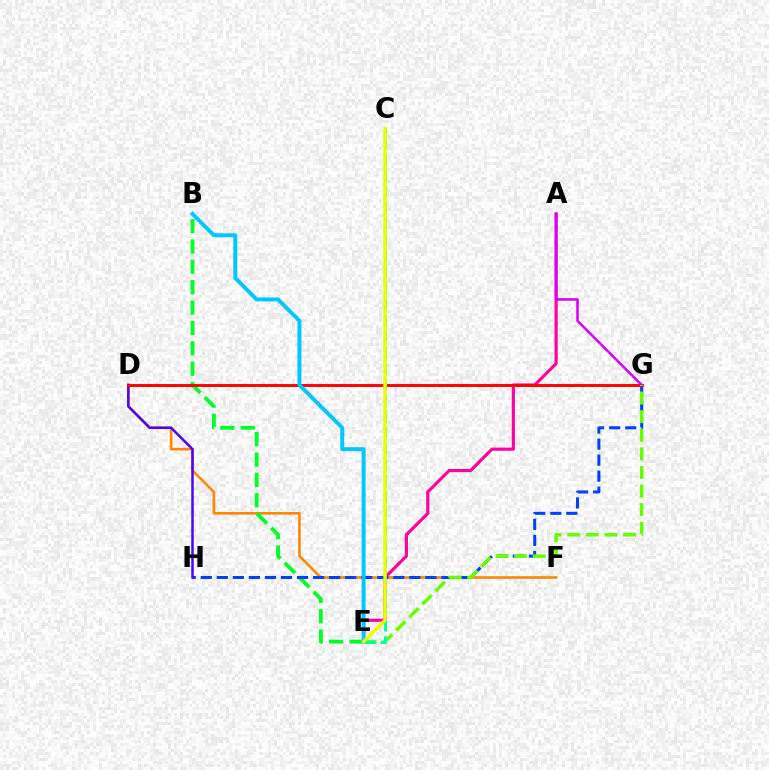{('D', 'F'): [{'color': '#ff8800', 'line_style': 'solid', 'thickness': 1.9}], ('B', 'E'): [{'color': '#00ff27', 'line_style': 'dashed', 'thickness': 2.77}, {'color': '#00c7ff', 'line_style': 'solid', 'thickness': 2.83}], ('A', 'E'): [{'color': '#ff00a0', 'line_style': 'solid', 'thickness': 2.26}], ('G', 'H'): [{'color': '#003fff', 'line_style': 'dashed', 'thickness': 2.18}], ('D', 'H'): [{'color': '#4f00ff', 'line_style': 'solid', 'thickness': 1.8}], ('D', 'G'): [{'color': '#ff0000', 'line_style': 'solid', 'thickness': 2.08}], ('A', 'G'): [{'color': '#d600ff', 'line_style': 'solid', 'thickness': 1.83}], ('E', 'G'): [{'color': '#66ff00', 'line_style': 'dashed', 'thickness': 2.53}], ('C', 'E'): [{'color': '#00ffaf', 'line_style': 'dashed', 'thickness': 2.18}, {'color': '#eeff00', 'line_style': 'solid', 'thickness': 2.45}]}